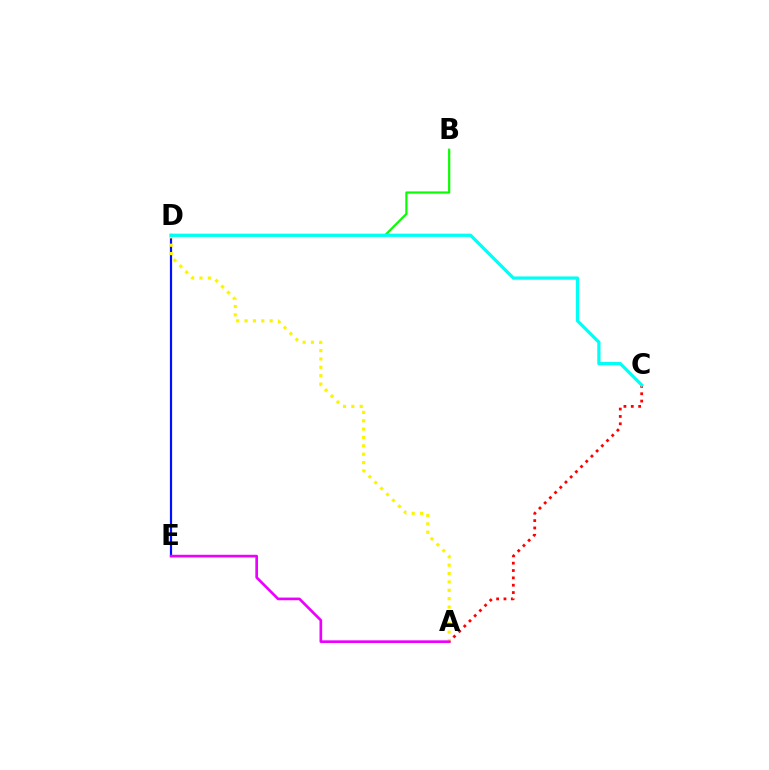{('B', 'D'): [{'color': '#08ff00', 'line_style': 'solid', 'thickness': 1.58}], ('A', 'C'): [{'color': '#ff0000', 'line_style': 'dotted', 'thickness': 2.0}], ('D', 'E'): [{'color': '#0010ff', 'line_style': 'solid', 'thickness': 1.58}], ('A', 'D'): [{'color': '#fcf500', 'line_style': 'dotted', 'thickness': 2.27}], ('A', 'E'): [{'color': '#ee00ff', 'line_style': 'solid', 'thickness': 1.92}], ('C', 'D'): [{'color': '#00fff6', 'line_style': 'solid', 'thickness': 2.33}]}